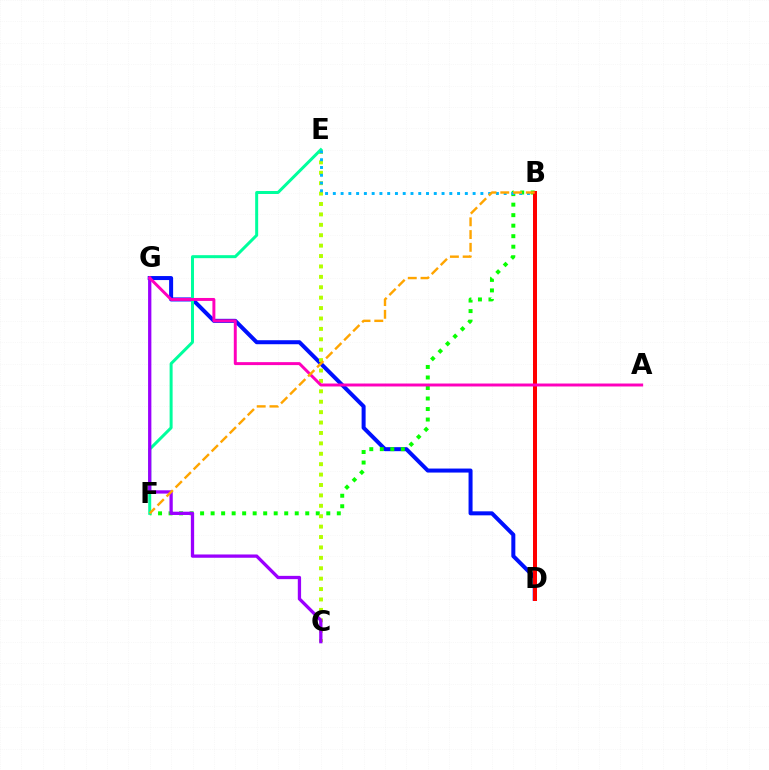{('D', 'G'): [{'color': '#0010ff', 'line_style': 'solid', 'thickness': 2.88}], ('B', 'F'): [{'color': '#08ff00', 'line_style': 'dotted', 'thickness': 2.86}, {'color': '#ffa500', 'line_style': 'dashed', 'thickness': 1.73}], ('C', 'E'): [{'color': '#b3ff00', 'line_style': 'dotted', 'thickness': 2.83}], ('E', 'F'): [{'color': '#00ff9d', 'line_style': 'solid', 'thickness': 2.16}], ('B', 'E'): [{'color': '#00b5ff', 'line_style': 'dotted', 'thickness': 2.11}], ('B', 'D'): [{'color': '#ff0000', 'line_style': 'solid', 'thickness': 2.87}], ('C', 'G'): [{'color': '#9b00ff', 'line_style': 'solid', 'thickness': 2.37}], ('A', 'G'): [{'color': '#ff00bd', 'line_style': 'solid', 'thickness': 2.13}]}